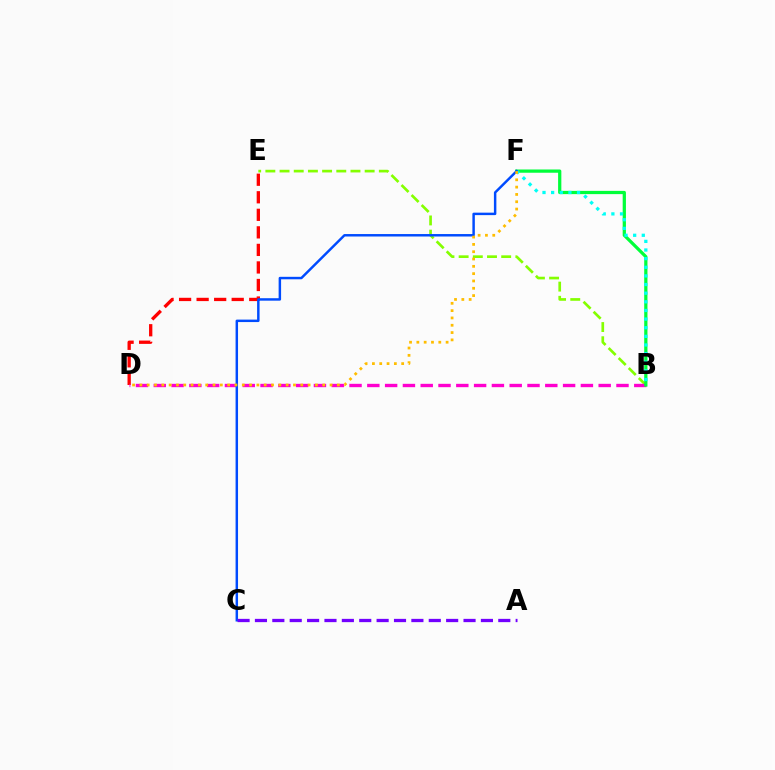{('B', 'E'): [{'color': '#84ff00', 'line_style': 'dashed', 'thickness': 1.93}], ('D', 'E'): [{'color': '#ff0000', 'line_style': 'dashed', 'thickness': 2.38}], ('B', 'D'): [{'color': '#ff00cf', 'line_style': 'dashed', 'thickness': 2.42}], ('B', 'F'): [{'color': '#00ff39', 'line_style': 'solid', 'thickness': 2.34}, {'color': '#00fff6', 'line_style': 'dotted', 'thickness': 2.35}], ('C', 'F'): [{'color': '#004bff', 'line_style': 'solid', 'thickness': 1.77}], ('A', 'C'): [{'color': '#7200ff', 'line_style': 'dashed', 'thickness': 2.36}], ('D', 'F'): [{'color': '#ffbd00', 'line_style': 'dotted', 'thickness': 1.99}]}